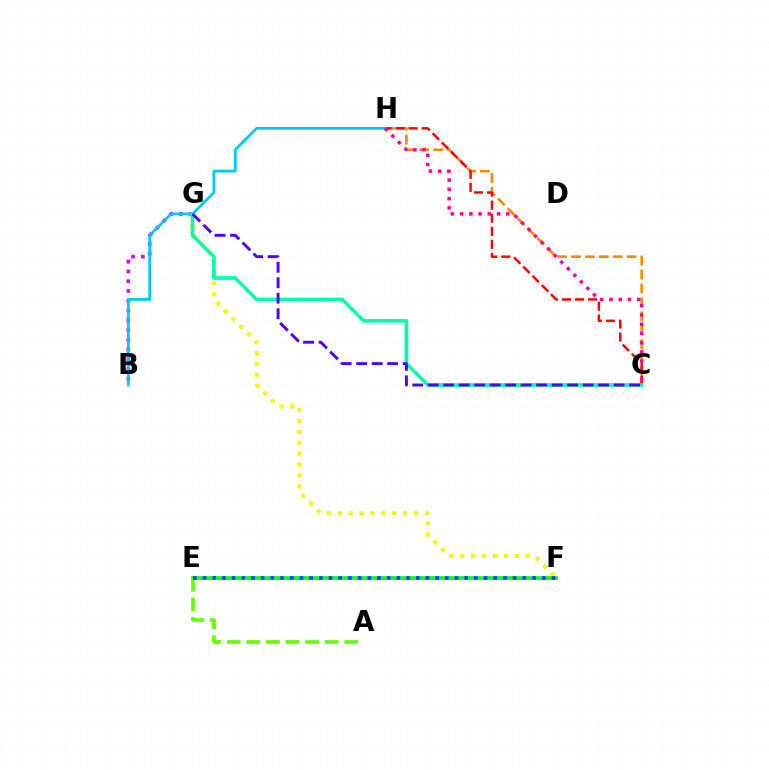{('C', 'H'): [{'color': '#ff8800', 'line_style': 'dashed', 'thickness': 1.89}, {'color': '#ff0000', 'line_style': 'dashed', 'thickness': 1.77}, {'color': '#ff00a0', 'line_style': 'dotted', 'thickness': 2.51}], ('E', 'F'): [{'color': '#00ff27', 'line_style': 'solid', 'thickness': 2.68}, {'color': '#003fff', 'line_style': 'dotted', 'thickness': 2.63}], ('B', 'G'): [{'color': '#d600ff', 'line_style': 'dotted', 'thickness': 2.65}], ('B', 'H'): [{'color': '#00c7ff', 'line_style': 'solid', 'thickness': 1.99}], ('F', 'G'): [{'color': '#eeff00', 'line_style': 'dotted', 'thickness': 2.96}], ('C', 'G'): [{'color': '#00ffaf', 'line_style': 'solid', 'thickness': 2.61}, {'color': '#4f00ff', 'line_style': 'dashed', 'thickness': 2.1}], ('A', 'E'): [{'color': '#66ff00', 'line_style': 'dashed', 'thickness': 2.66}]}